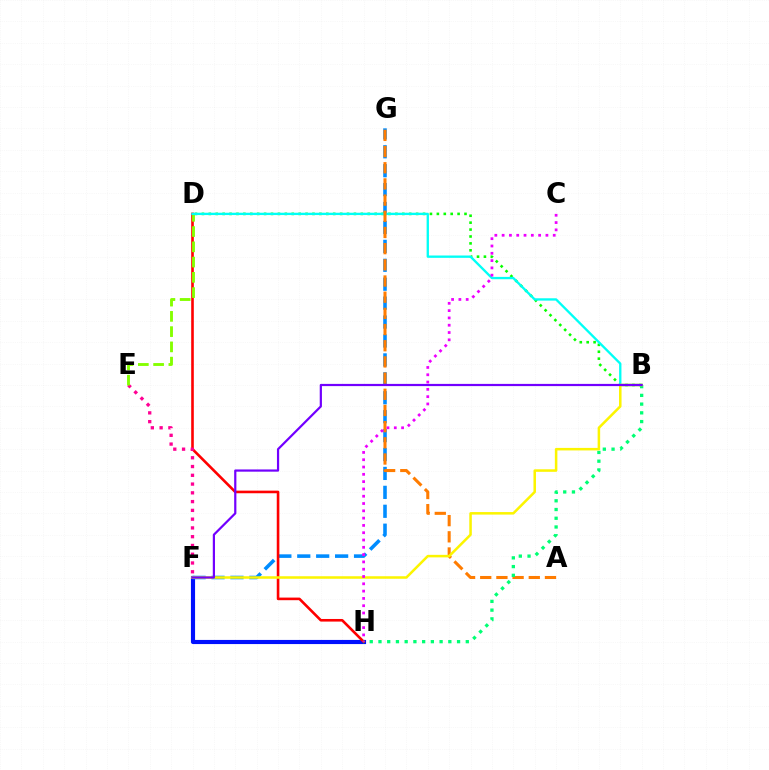{('F', 'H'): [{'color': '#0010ff', 'line_style': 'solid', 'thickness': 2.98}], ('F', 'G'): [{'color': '#008cff', 'line_style': 'dashed', 'thickness': 2.57}], ('B', 'D'): [{'color': '#08ff00', 'line_style': 'dotted', 'thickness': 1.88}, {'color': '#00fff6', 'line_style': 'solid', 'thickness': 1.68}], ('D', 'H'): [{'color': '#ff0000', 'line_style': 'solid', 'thickness': 1.88}], ('E', 'F'): [{'color': '#ff0094', 'line_style': 'dotted', 'thickness': 2.38}], ('D', 'E'): [{'color': '#84ff00', 'line_style': 'dashed', 'thickness': 2.07}], ('A', 'G'): [{'color': '#ff7c00', 'line_style': 'dashed', 'thickness': 2.2}], ('B', 'H'): [{'color': '#00ff74', 'line_style': 'dotted', 'thickness': 2.37}], ('B', 'F'): [{'color': '#fcf500', 'line_style': 'solid', 'thickness': 1.82}, {'color': '#7200ff', 'line_style': 'solid', 'thickness': 1.59}], ('C', 'H'): [{'color': '#ee00ff', 'line_style': 'dotted', 'thickness': 1.98}]}